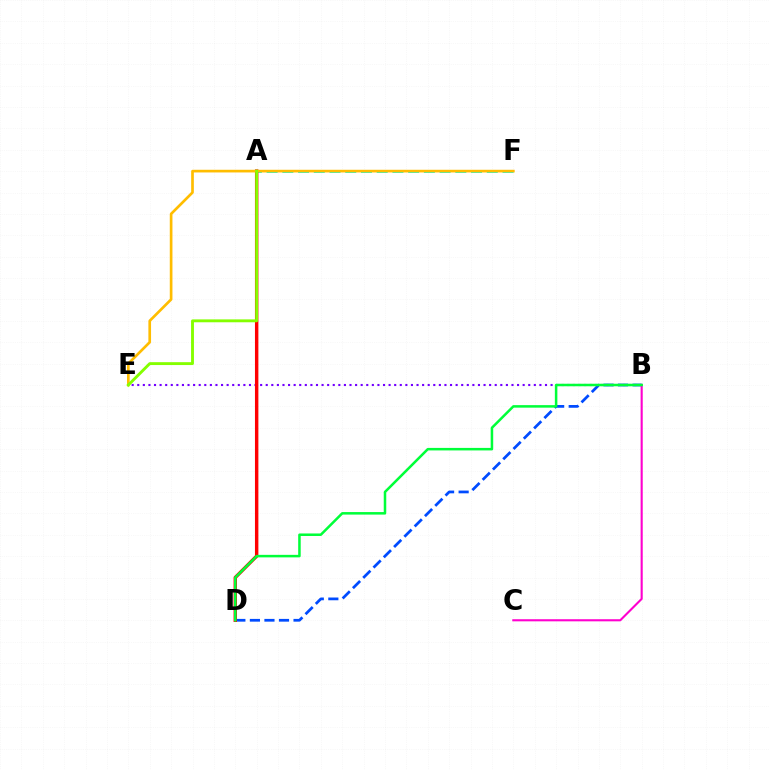{('B', 'D'): [{'color': '#004bff', 'line_style': 'dashed', 'thickness': 1.98}, {'color': '#00ff39', 'line_style': 'solid', 'thickness': 1.82}], ('A', 'F'): [{'color': '#00fff6', 'line_style': 'dashed', 'thickness': 2.14}], ('B', 'C'): [{'color': '#ff00cf', 'line_style': 'solid', 'thickness': 1.52}], ('B', 'E'): [{'color': '#7200ff', 'line_style': 'dotted', 'thickness': 1.52}], ('A', 'D'): [{'color': '#ff0000', 'line_style': 'solid', 'thickness': 2.47}], ('E', 'F'): [{'color': '#ffbd00', 'line_style': 'solid', 'thickness': 1.92}], ('A', 'E'): [{'color': '#84ff00', 'line_style': 'solid', 'thickness': 2.08}]}